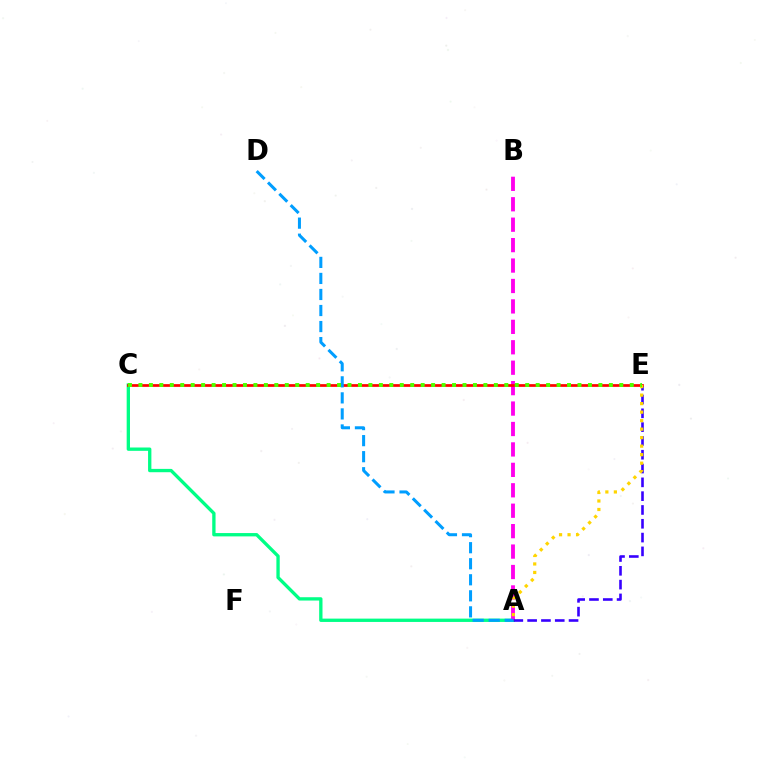{('A', 'C'): [{'color': '#00ff86', 'line_style': 'solid', 'thickness': 2.39}], ('A', 'B'): [{'color': '#ff00ed', 'line_style': 'dashed', 'thickness': 2.78}], ('A', 'E'): [{'color': '#3700ff', 'line_style': 'dashed', 'thickness': 1.88}, {'color': '#ffd500', 'line_style': 'dotted', 'thickness': 2.31}], ('C', 'E'): [{'color': '#ff0000', 'line_style': 'solid', 'thickness': 1.96}, {'color': '#4fff00', 'line_style': 'dotted', 'thickness': 2.84}], ('A', 'D'): [{'color': '#009eff', 'line_style': 'dashed', 'thickness': 2.18}]}